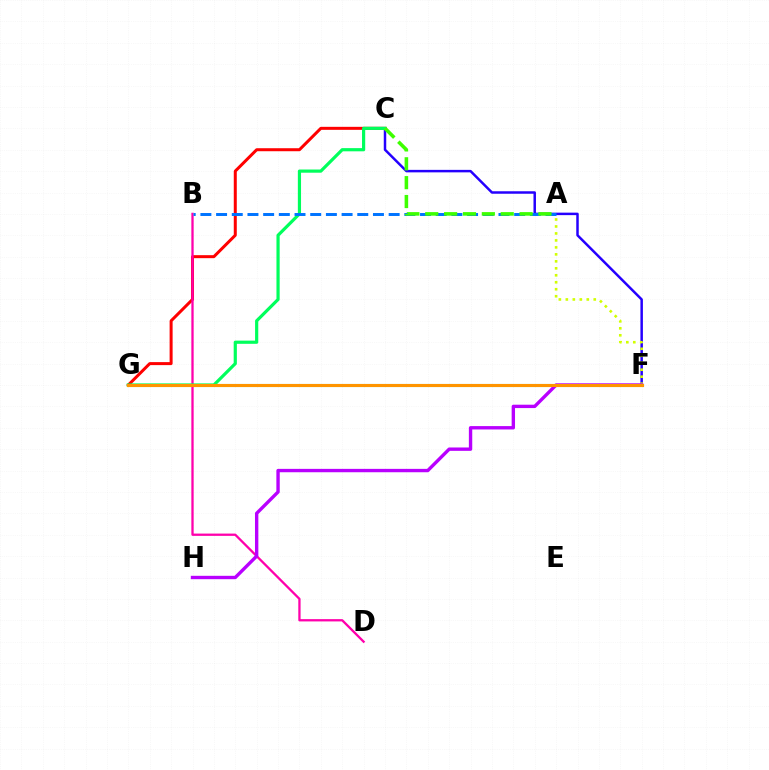{('F', 'G'): [{'color': '#00fff6', 'line_style': 'solid', 'thickness': 2.21}, {'color': '#ff9400', 'line_style': 'solid', 'thickness': 2.24}], ('C', 'F'): [{'color': '#2500ff', 'line_style': 'solid', 'thickness': 1.79}], ('C', 'G'): [{'color': '#ff0000', 'line_style': 'solid', 'thickness': 2.16}, {'color': '#00ff5c', 'line_style': 'solid', 'thickness': 2.3}], ('B', 'D'): [{'color': '#ff00ac', 'line_style': 'solid', 'thickness': 1.65}], ('A', 'F'): [{'color': '#d1ff00', 'line_style': 'dotted', 'thickness': 1.9}], ('A', 'B'): [{'color': '#0074ff', 'line_style': 'dashed', 'thickness': 2.13}], ('F', 'H'): [{'color': '#b900ff', 'line_style': 'solid', 'thickness': 2.43}], ('A', 'C'): [{'color': '#3dff00', 'line_style': 'dashed', 'thickness': 2.56}]}